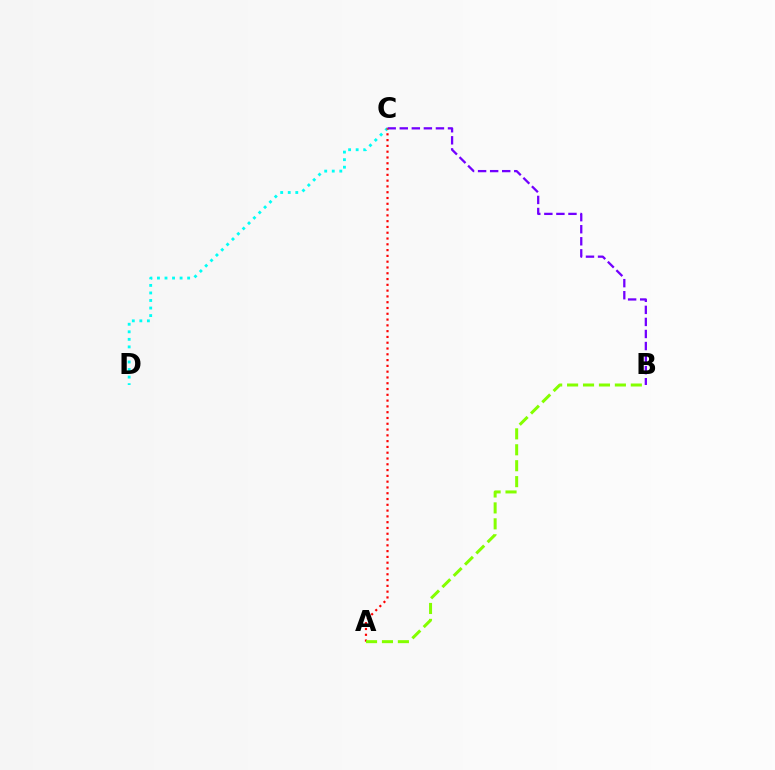{('B', 'C'): [{'color': '#7200ff', 'line_style': 'dashed', 'thickness': 1.64}], ('C', 'D'): [{'color': '#00fff6', 'line_style': 'dotted', 'thickness': 2.05}], ('A', 'C'): [{'color': '#ff0000', 'line_style': 'dotted', 'thickness': 1.57}], ('A', 'B'): [{'color': '#84ff00', 'line_style': 'dashed', 'thickness': 2.16}]}